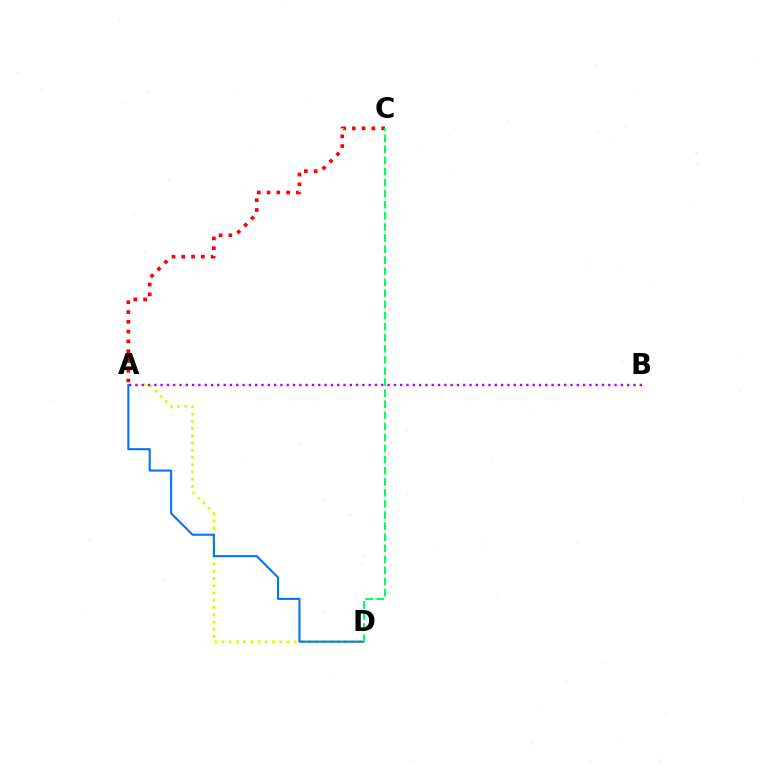{('A', 'D'): [{'color': '#d1ff00', 'line_style': 'dotted', 'thickness': 1.96}, {'color': '#0074ff', 'line_style': 'solid', 'thickness': 1.5}], ('A', 'B'): [{'color': '#b900ff', 'line_style': 'dotted', 'thickness': 1.71}], ('A', 'C'): [{'color': '#ff0000', 'line_style': 'dotted', 'thickness': 2.66}], ('C', 'D'): [{'color': '#00ff5c', 'line_style': 'dashed', 'thickness': 1.51}]}